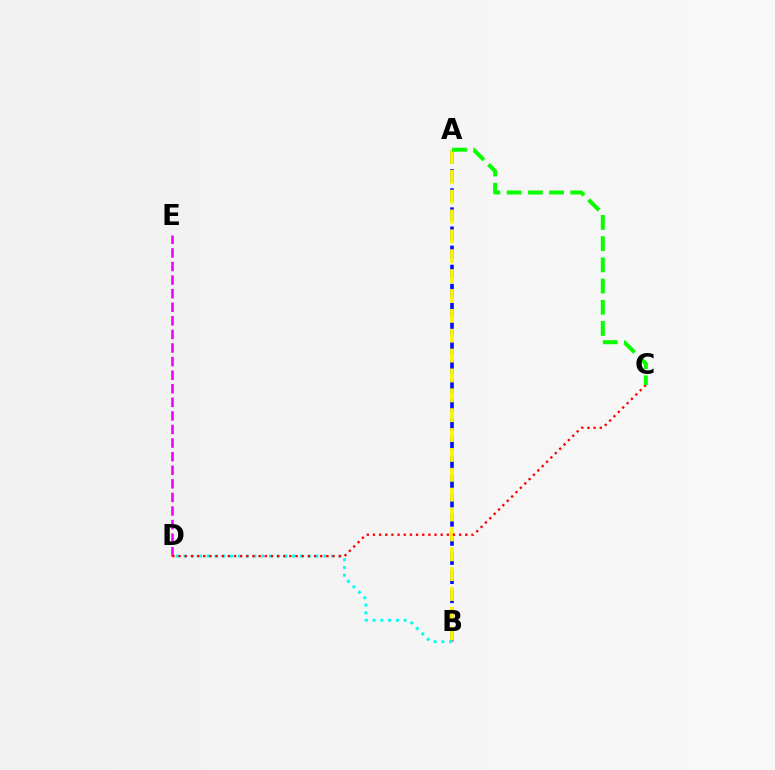{('A', 'B'): [{'color': '#0010ff', 'line_style': 'dashed', 'thickness': 2.6}, {'color': '#fcf500', 'line_style': 'dashed', 'thickness': 2.7}], ('B', 'D'): [{'color': '#00fff6', 'line_style': 'dotted', 'thickness': 2.11}], ('D', 'E'): [{'color': '#ee00ff', 'line_style': 'dashed', 'thickness': 1.85}], ('C', 'D'): [{'color': '#ff0000', 'line_style': 'dotted', 'thickness': 1.67}], ('A', 'C'): [{'color': '#08ff00', 'line_style': 'dashed', 'thickness': 2.88}]}